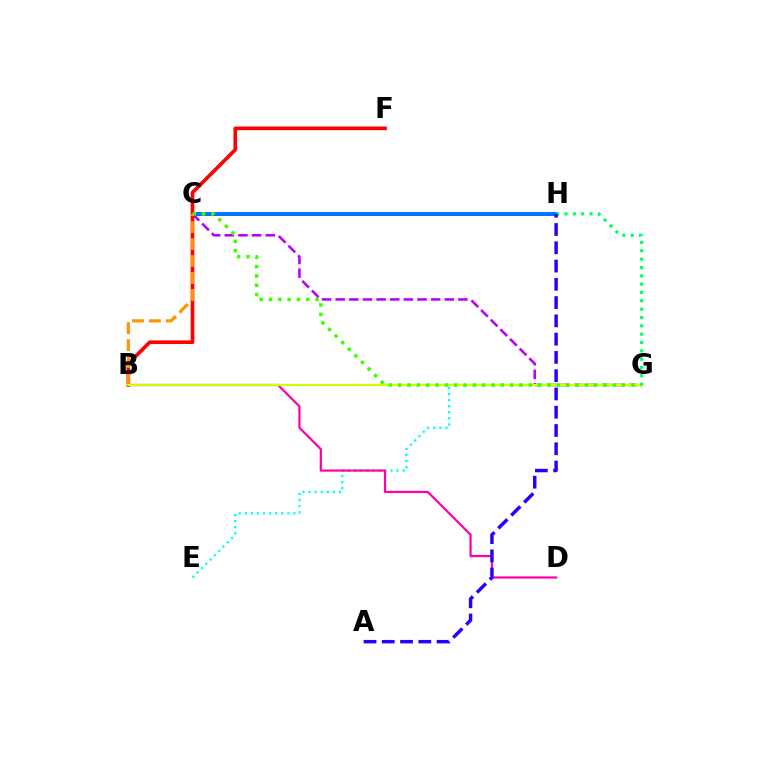{('C', 'H'): [{'color': '#0074ff', 'line_style': 'solid', 'thickness': 2.86}], ('C', 'G'): [{'color': '#b900ff', 'line_style': 'dashed', 'thickness': 1.85}, {'color': '#3dff00', 'line_style': 'dotted', 'thickness': 2.53}], ('B', 'F'): [{'color': '#ff0000', 'line_style': 'solid', 'thickness': 2.63}], ('E', 'G'): [{'color': '#00fff6', 'line_style': 'dotted', 'thickness': 1.65}], ('B', 'C'): [{'color': '#ff9400', 'line_style': 'dashed', 'thickness': 2.31}], ('B', 'D'): [{'color': '#ff00ac', 'line_style': 'solid', 'thickness': 1.6}], ('B', 'G'): [{'color': '#d1ff00', 'line_style': 'solid', 'thickness': 1.58}], ('G', 'H'): [{'color': '#00ff5c', 'line_style': 'dotted', 'thickness': 2.26}], ('A', 'H'): [{'color': '#2500ff', 'line_style': 'dashed', 'thickness': 2.48}]}